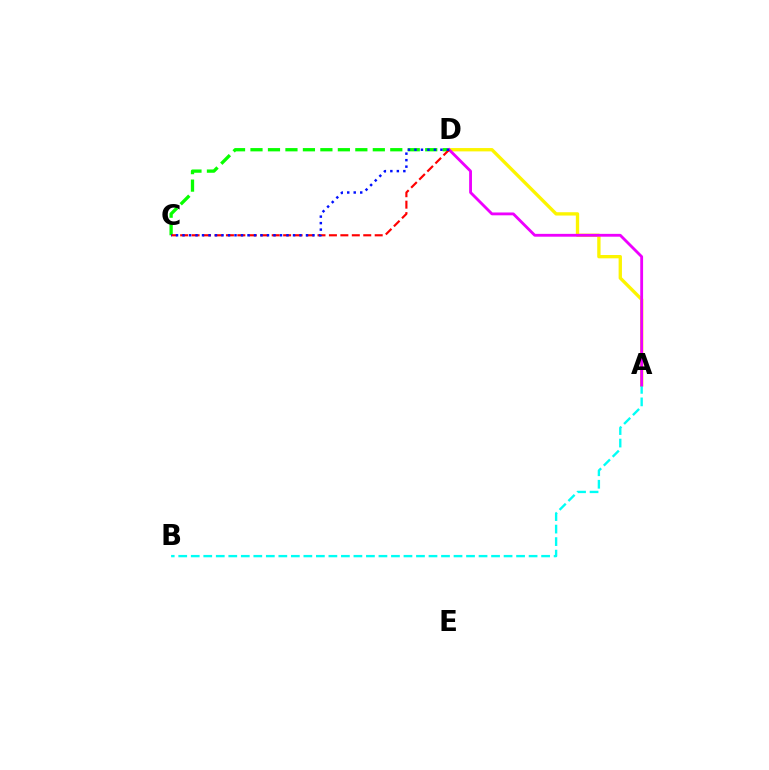{('C', 'D'): [{'color': '#08ff00', 'line_style': 'dashed', 'thickness': 2.37}, {'color': '#ff0000', 'line_style': 'dashed', 'thickness': 1.55}, {'color': '#0010ff', 'line_style': 'dotted', 'thickness': 1.77}], ('A', 'D'): [{'color': '#fcf500', 'line_style': 'solid', 'thickness': 2.4}, {'color': '#ee00ff', 'line_style': 'solid', 'thickness': 2.04}], ('A', 'B'): [{'color': '#00fff6', 'line_style': 'dashed', 'thickness': 1.7}]}